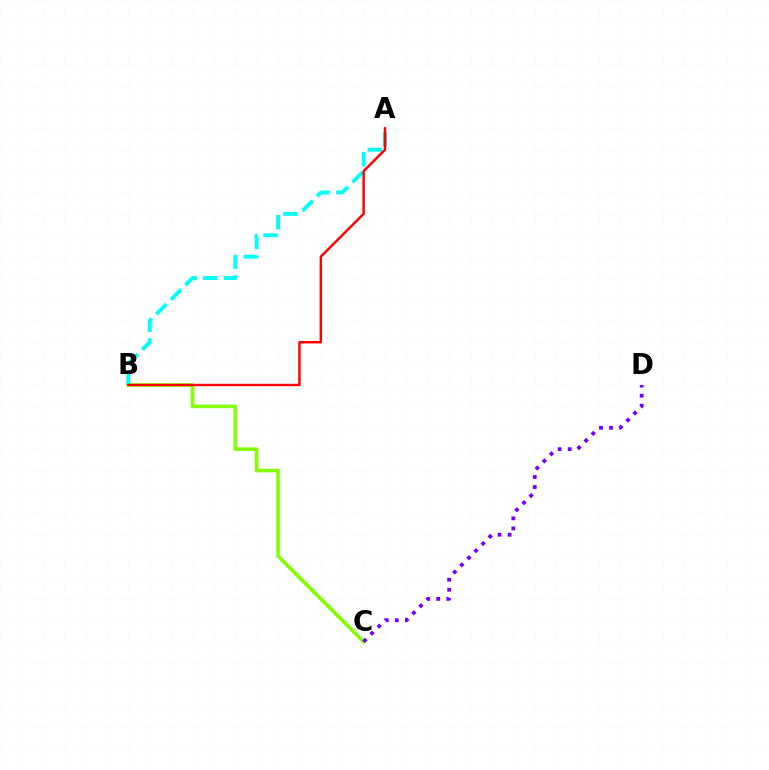{('B', 'C'): [{'color': '#84ff00', 'line_style': 'solid', 'thickness': 2.59}], ('C', 'D'): [{'color': '#7200ff', 'line_style': 'dotted', 'thickness': 2.73}], ('A', 'B'): [{'color': '#00fff6', 'line_style': 'dashed', 'thickness': 2.8}, {'color': '#ff0000', 'line_style': 'solid', 'thickness': 1.76}]}